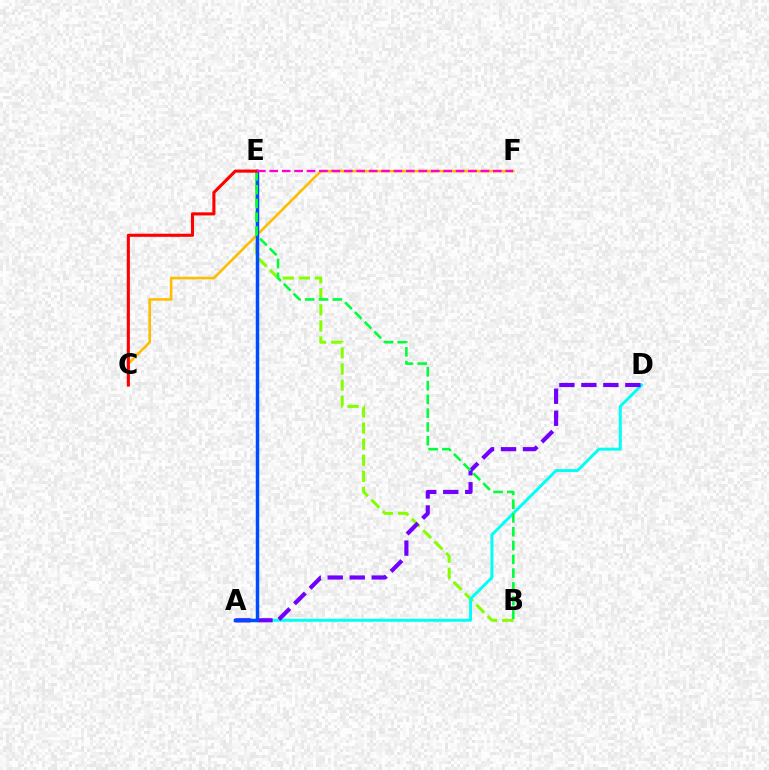{('B', 'E'): [{'color': '#84ff00', 'line_style': 'dashed', 'thickness': 2.19}, {'color': '#00ff39', 'line_style': 'dashed', 'thickness': 1.87}], ('C', 'F'): [{'color': '#ffbd00', 'line_style': 'solid', 'thickness': 1.87}], ('A', 'D'): [{'color': '#00fff6', 'line_style': 'solid', 'thickness': 2.13}, {'color': '#7200ff', 'line_style': 'dashed', 'thickness': 2.99}], ('A', 'E'): [{'color': '#004bff', 'line_style': 'solid', 'thickness': 2.49}], ('C', 'E'): [{'color': '#ff0000', 'line_style': 'solid', 'thickness': 2.23}], ('E', 'F'): [{'color': '#ff00cf', 'line_style': 'dashed', 'thickness': 1.69}]}